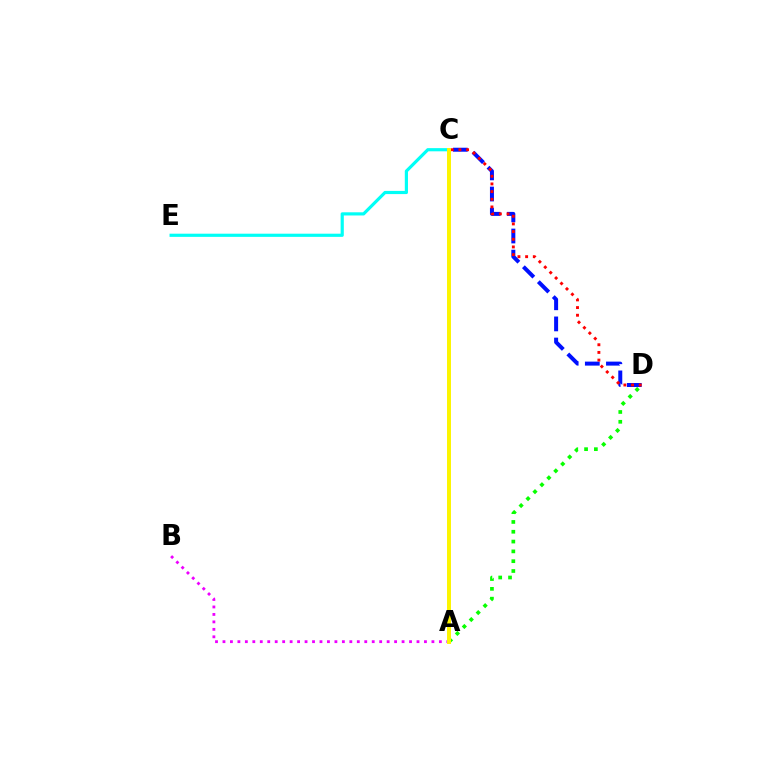{('A', 'D'): [{'color': '#08ff00', 'line_style': 'dotted', 'thickness': 2.67}], ('A', 'B'): [{'color': '#ee00ff', 'line_style': 'dotted', 'thickness': 2.03}], ('C', 'D'): [{'color': '#0010ff', 'line_style': 'dashed', 'thickness': 2.87}, {'color': '#ff0000', 'line_style': 'dotted', 'thickness': 2.08}], ('C', 'E'): [{'color': '#00fff6', 'line_style': 'solid', 'thickness': 2.29}], ('A', 'C'): [{'color': '#fcf500', 'line_style': 'solid', 'thickness': 2.86}]}